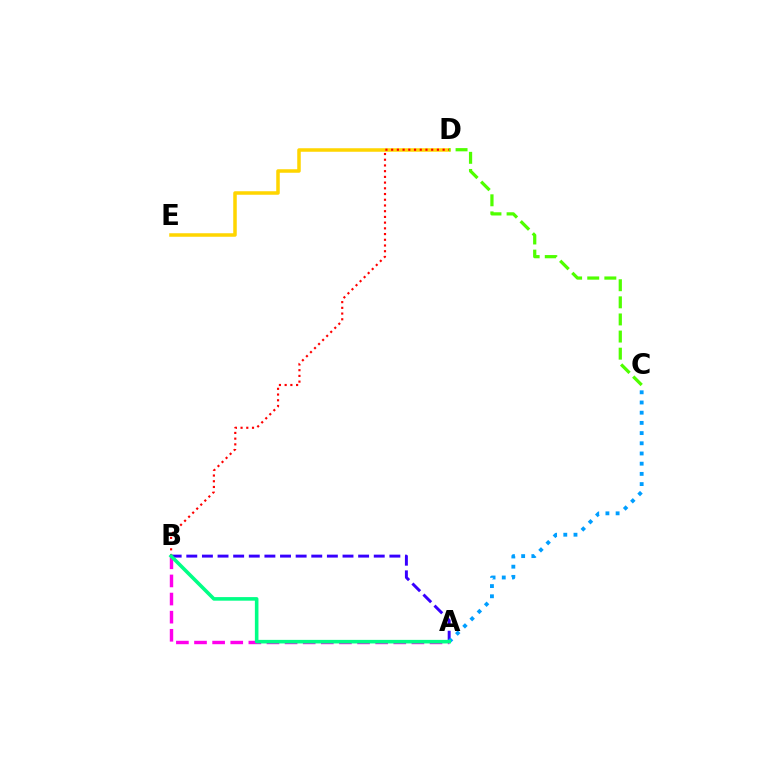{('D', 'E'): [{'color': '#ffd500', 'line_style': 'solid', 'thickness': 2.53}], ('A', 'B'): [{'color': '#3700ff', 'line_style': 'dashed', 'thickness': 2.12}, {'color': '#ff00ed', 'line_style': 'dashed', 'thickness': 2.46}, {'color': '#00ff86', 'line_style': 'solid', 'thickness': 2.58}], ('B', 'D'): [{'color': '#ff0000', 'line_style': 'dotted', 'thickness': 1.55}], ('C', 'D'): [{'color': '#4fff00', 'line_style': 'dashed', 'thickness': 2.32}], ('A', 'C'): [{'color': '#009eff', 'line_style': 'dotted', 'thickness': 2.77}]}